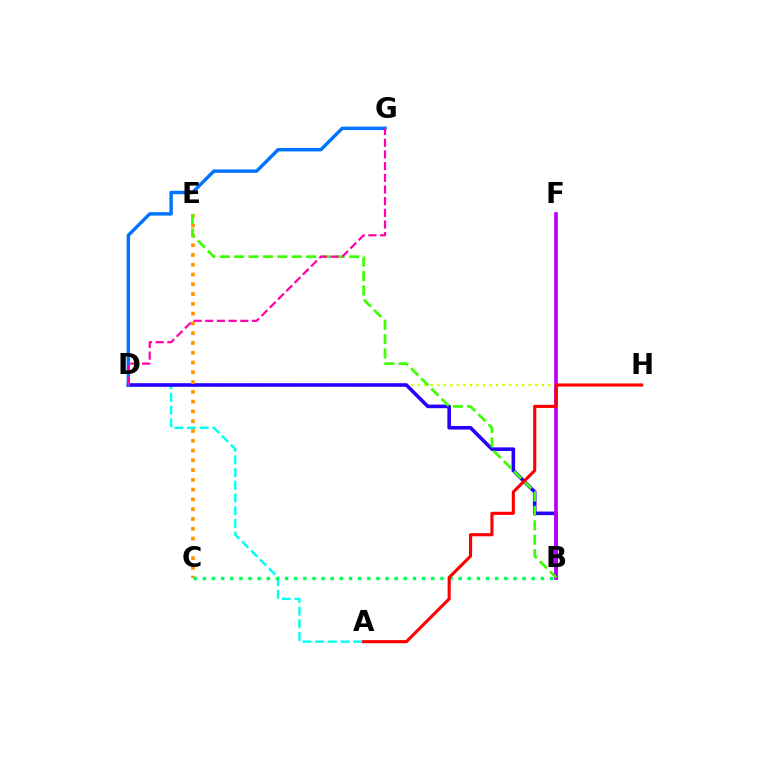{('D', 'H'): [{'color': '#d1ff00', 'line_style': 'dotted', 'thickness': 1.77}], ('A', 'D'): [{'color': '#00fff6', 'line_style': 'dashed', 'thickness': 1.72}], ('B', 'D'): [{'color': '#2500ff', 'line_style': 'solid', 'thickness': 2.58}], ('C', 'E'): [{'color': '#ff9400', 'line_style': 'dotted', 'thickness': 2.66}], ('B', 'C'): [{'color': '#00ff5c', 'line_style': 'dotted', 'thickness': 2.48}], ('B', 'F'): [{'color': '#b900ff', 'line_style': 'solid', 'thickness': 2.66}], ('B', 'E'): [{'color': '#3dff00', 'line_style': 'dashed', 'thickness': 1.95}], ('D', 'G'): [{'color': '#0074ff', 'line_style': 'solid', 'thickness': 2.46}, {'color': '#ff00ac', 'line_style': 'dashed', 'thickness': 1.59}], ('A', 'H'): [{'color': '#ff0000', 'line_style': 'solid', 'thickness': 2.24}]}